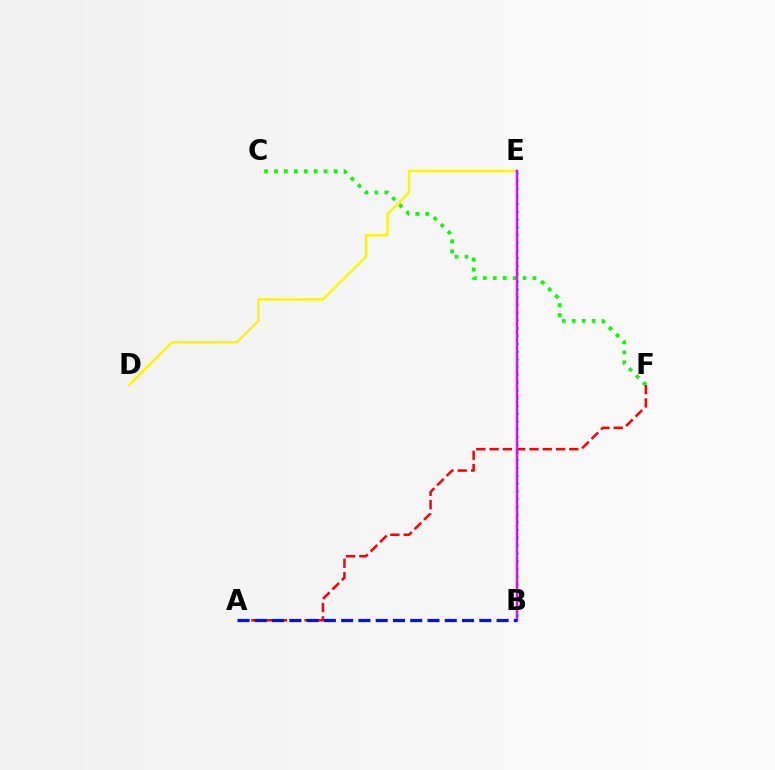{('B', 'E'): [{'color': '#00fff6', 'line_style': 'dotted', 'thickness': 2.11}, {'color': '#ee00ff', 'line_style': 'solid', 'thickness': 1.76}], ('C', 'F'): [{'color': '#08ff00', 'line_style': 'dotted', 'thickness': 2.7}], ('D', 'E'): [{'color': '#fcf500', 'line_style': 'solid', 'thickness': 1.71}], ('A', 'F'): [{'color': '#ff0000', 'line_style': 'dashed', 'thickness': 1.81}], ('A', 'B'): [{'color': '#0010ff', 'line_style': 'dashed', 'thickness': 2.35}]}